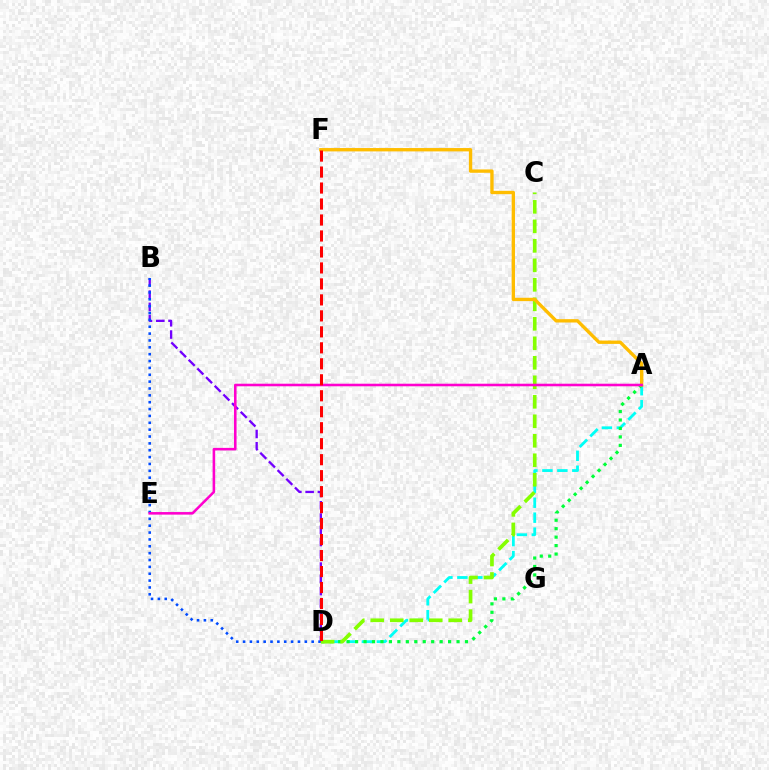{('B', 'D'): [{'color': '#7200ff', 'line_style': 'dashed', 'thickness': 1.67}, {'color': '#004bff', 'line_style': 'dotted', 'thickness': 1.86}], ('A', 'D'): [{'color': '#00fff6', 'line_style': 'dashed', 'thickness': 2.03}, {'color': '#00ff39', 'line_style': 'dotted', 'thickness': 2.3}], ('C', 'D'): [{'color': '#84ff00', 'line_style': 'dashed', 'thickness': 2.65}], ('A', 'F'): [{'color': '#ffbd00', 'line_style': 'solid', 'thickness': 2.41}], ('A', 'E'): [{'color': '#ff00cf', 'line_style': 'solid', 'thickness': 1.85}], ('D', 'F'): [{'color': '#ff0000', 'line_style': 'dashed', 'thickness': 2.17}]}